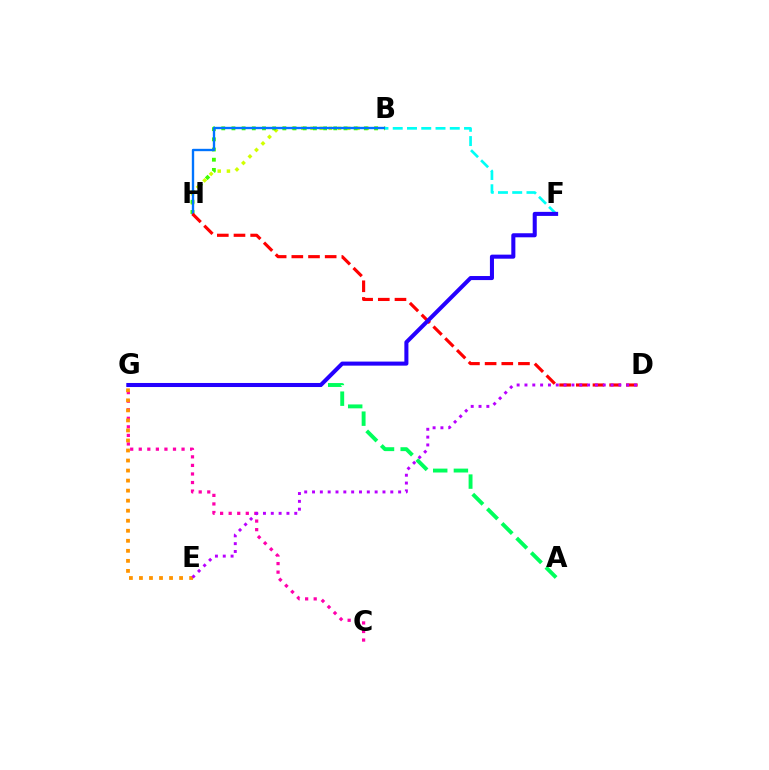{('B', 'H'): [{'color': '#d1ff00', 'line_style': 'dotted', 'thickness': 2.5}, {'color': '#3dff00', 'line_style': 'dotted', 'thickness': 2.77}, {'color': '#0074ff', 'line_style': 'solid', 'thickness': 1.7}], ('A', 'G'): [{'color': '#00ff5c', 'line_style': 'dashed', 'thickness': 2.81}], ('C', 'G'): [{'color': '#ff00ac', 'line_style': 'dotted', 'thickness': 2.33}], ('B', 'F'): [{'color': '#00fff6', 'line_style': 'dashed', 'thickness': 1.94}], ('D', 'H'): [{'color': '#ff0000', 'line_style': 'dashed', 'thickness': 2.27}], ('E', 'G'): [{'color': '#ff9400', 'line_style': 'dotted', 'thickness': 2.73}], ('F', 'G'): [{'color': '#2500ff', 'line_style': 'solid', 'thickness': 2.92}], ('D', 'E'): [{'color': '#b900ff', 'line_style': 'dotted', 'thickness': 2.13}]}